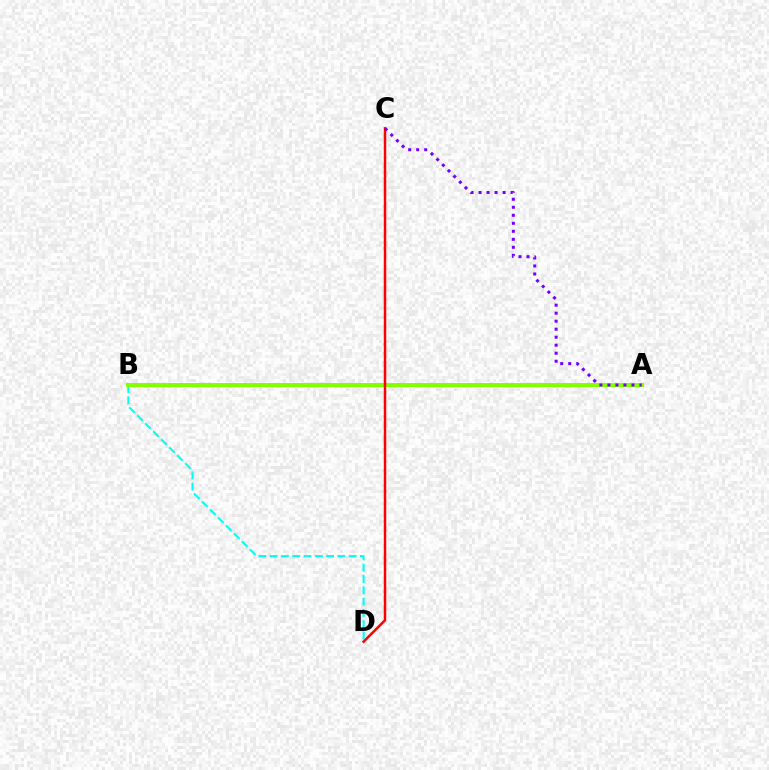{('B', 'D'): [{'color': '#00fff6', 'line_style': 'dashed', 'thickness': 1.53}], ('A', 'B'): [{'color': '#84ff00', 'line_style': 'solid', 'thickness': 2.89}], ('C', 'D'): [{'color': '#ff0000', 'line_style': 'solid', 'thickness': 1.79}], ('A', 'C'): [{'color': '#7200ff', 'line_style': 'dotted', 'thickness': 2.18}]}